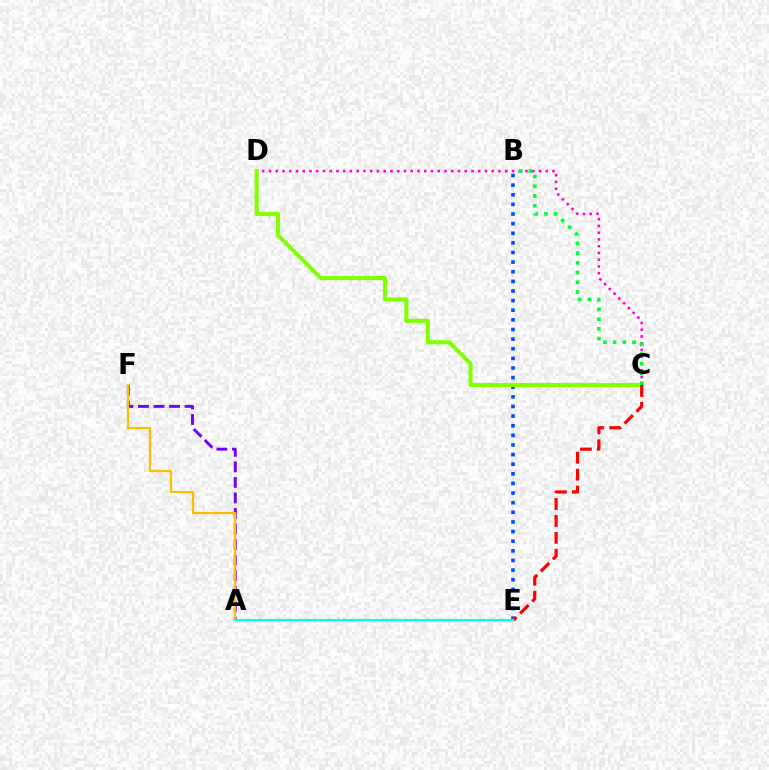{('C', 'D'): [{'color': '#ff00cf', 'line_style': 'dotted', 'thickness': 1.83}, {'color': '#84ff00', 'line_style': 'solid', 'thickness': 2.96}], ('A', 'F'): [{'color': '#7200ff', 'line_style': 'dashed', 'thickness': 2.11}, {'color': '#ffbd00', 'line_style': 'solid', 'thickness': 1.62}], ('B', 'E'): [{'color': '#004bff', 'line_style': 'dotted', 'thickness': 2.61}], ('B', 'C'): [{'color': '#00ff39', 'line_style': 'dotted', 'thickness': 2.64}], ('C', 'E'): [{'color': '#ff0000', 'line_style': 'dashed', 'thickness': 2.3}], ('A', 'E'): [{'color': '#00fff6', 'line_style': 'solid', 'thickness': 1.65}]}